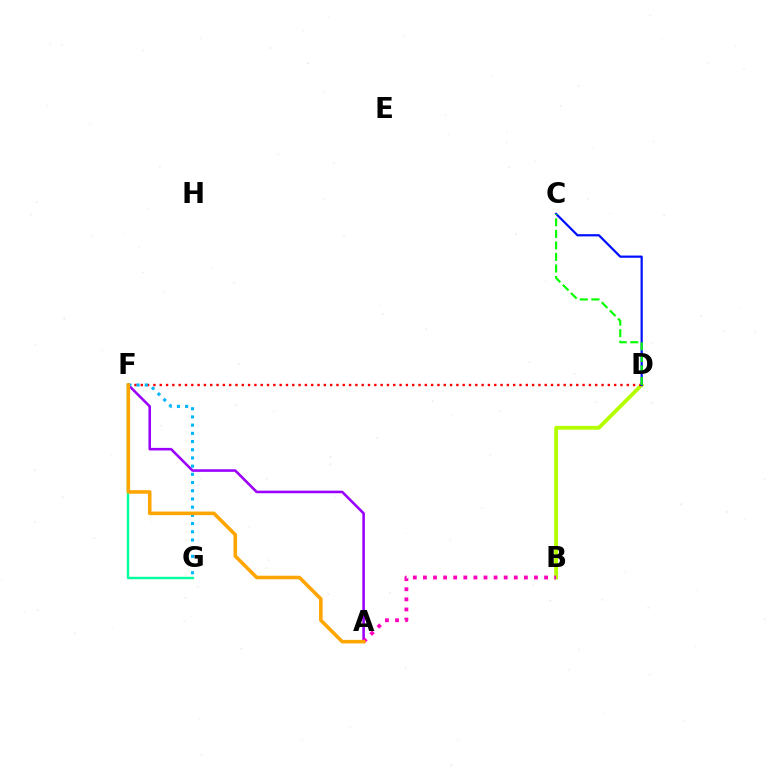{('F', 'G'): [{'color': '#00ff9d', 'line_style': 'solid', 'thickness': 1.73}, {'color': '#00b5ff', 'line_style': 'dotted', 'thickness': 2.23}], ('B', 'D'): [{'color': '#b3ff00', 'line_style': 'solid', 'thickness': 2.73}], ('D', 'F'): [{'color': '#ff0000', 'line_style': 'dotted', 'thickness': 1.71}], ('A', 'F'): [{'color': '#9b00ff', 'line_style': 'solid', 'thickness': 1.85}, {'color': '#ffa500', 'line_style': 'solid', 'thickness': 2.57}], ('A', 'B'): [{'color': '#ff00bd', 'line_style': 'dotted', 'thickness': 2.74}], ('C', 'D'): [{'color': '#0010ff', 'line_style': 'solid', 'thickness': 1.6}, {'color': '#08ff00', 'line_style': 'dashed', 'thickness': 1.57}]}